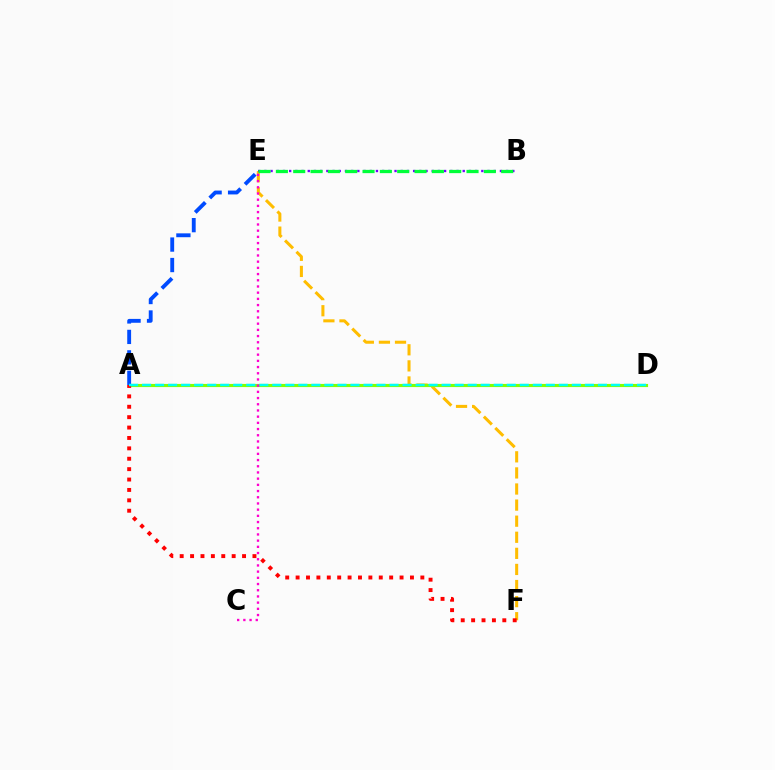{('E', 'F'): [{'color': '#ffbd00', 'line_style': 'dashed', 'thickness': 2.19}], ('A', 'D'): [{'color': '#84ff00', 'line_style': 'solid', 'thickness': 2.26}, {'color': '#00fff6', 'line_style': 'dashed', 'thickness': 1.77}], ('A', 'E'): [{'color': '#004bff', 'line_style': 'dashed', 'thickness': 2.78}], ('A', 'F'): [{'color': '#ff0000', 'line_style': 'dotted', 'thickness': 2.82}], ('B', 'E'): [{'color': '#7200ff', 'line_style': 'dotted', 'thickness': 1.68}, {'color': '#00ff39', 'line_style': 'dashed', 'thickness': 2.35}], ('C', 'E'): [{'color': '#ff00cf', 'line_style': 'dotted', 'thickness': 1.68}]}